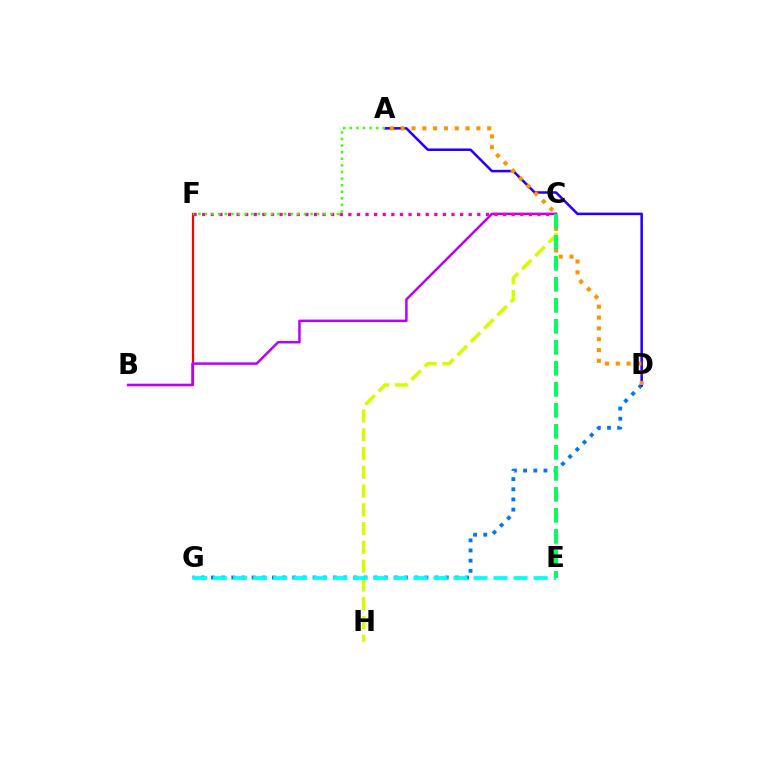{('D', 'G'): [{'color': '#0074ff', 'line_style': 'dotted', 'thickness': 2.76}], ('A', 'D'): [{'color': '#2500ff', 'line_style': 'solid', 'thickness': 1.82}, {'color': '#ff9400', 'line_style': 'dotted', 'thickness': 2.94}], ('B', 'F'): [{'color': '#ff0000', 'line_style': 'solid', 'thickness': 1.57}], ('C', 'H'): [{'color': '#d1ff00', 'line_style': 'dashed', 'thickness': 2.55}], ('B', 'C'): [{'color': '#b900ff', 'line_style': 'solid', 'thickness': 1.79}], ('C', 'F'): [{'color': '#ff00ac', 'line_style': 'dotted', 'thickness': 2.34}], ('A', 'F'): [{'color': '#3dff00', 'line_style': 'dotted', 'thickness': 1.79}], ('E', 'G'): [{'color': '#00fff6', 'line_style': 'dashed', 'thickness': 2.72}], ('C', 'E'): [{'color': '#00ff5c', 'line_style': 'dashed', 'thickness': 2.85}]}